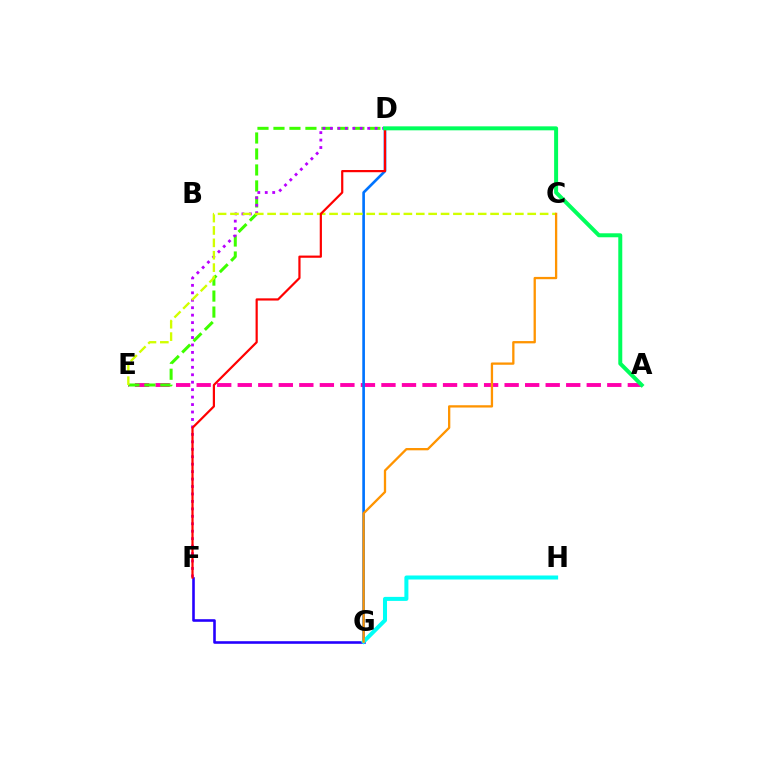{('A', 'E'): [{'color': '#ff00ac', 'line_style': 'dashed', 'thickness': 2.79}], ('D', 'G'): [{'color': '#0074ff', 'line_style': 'solid', 'thickness': 1.91}], ('D', 'E'): [{'color': '#3dff00', 'line_style': 'dashed', 'thickness': 2.17}], ('D', 'F'): [{'color': '#b900ff', 'line_style': 'dotted', 'thickness': 2.02}, {'color': '#ff0000', 'line_style': 'solid', 'thickness': 1.58}], ('F', 'G'): [{'color': '#2500ff', 'line_style': 'solid', 'thickness': 1.87}], ('G', 'H'): [{'color': '#00fff6', 'line_style': 'solid', 'thickness': 2.9}], ('C', 'E'): [{'color': '#d1ff00', 'line_style': 'dashed', 'thickness': 1.68}], ('C', 'G'): [{'color': '#ff9400', 'line_style': 'solid', 'thickness': 1.66}], ('A', 'D'): [{'color': '#00ff5c', 'line_style': 'solid', 'thickness': 2.87}]}